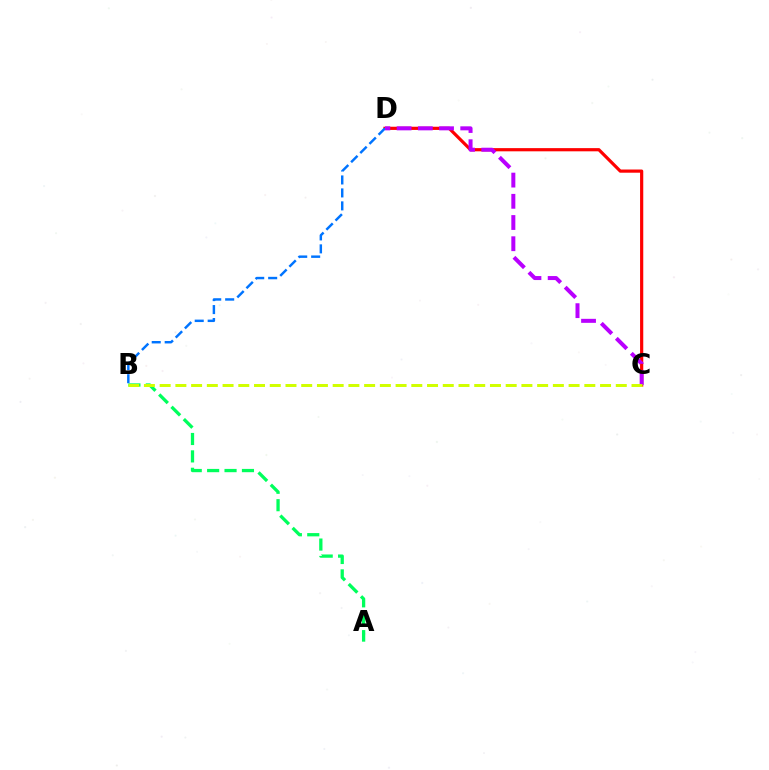{('C', 'D'): [{'color': '#ff0000', 'line_style': 'solid', 'thickness': 2.3}, {'color': '#b900ff', 'line_style': 'dashed', 'thickness': 2.88}], ('B', 'D'): [{'color': '#0074ff', 'line_style': 'dashed', 'thickness': 1.76}], ('A', 'B'): [{'color': '#00ff5c', 'line_style': 'dashed', 'thickness': 2.36}], ('B', 'C'): [{'color': '#d1ff00', 'line_style': 'dashed', 'thickness': 2.14}]}